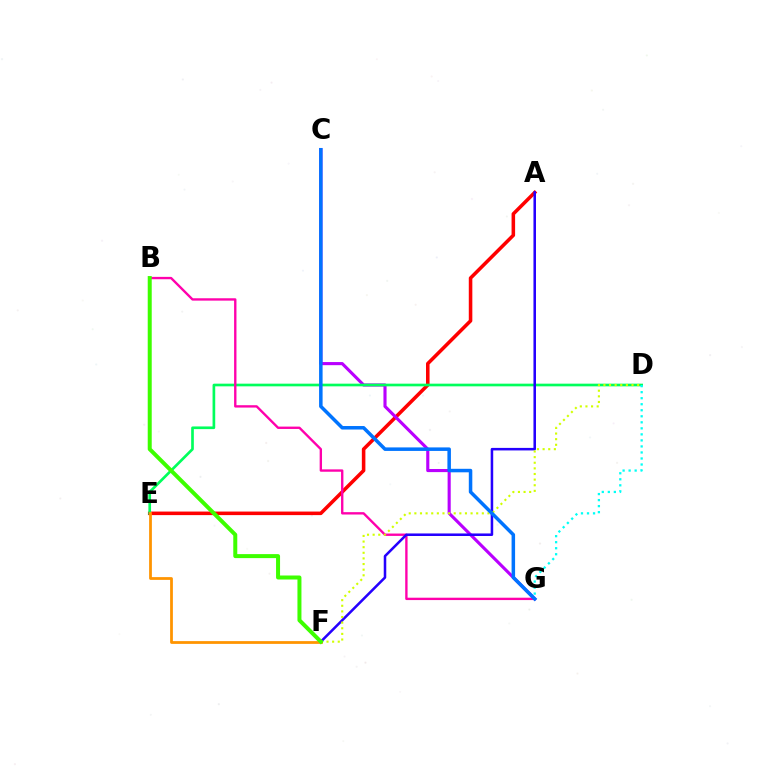{('A', 'E'): [{'color': '#ff0000', 'line_style': 'solid', 'thickness': 2.56}], ('C', 'G'): [{'color': '#b900ff', 'line_style': 'solid', 'thickness': 2.24}, {'color': '#0074ff', 'line_style': 'solid', 'thickness': 2.53}], ('D', 'E'): [{'color': '#00ff5c', 'line_style': 'solid', 'thickness': 1.92}], ('B', 'G'): [{'color': '#ff00ac', 'line_style': 'solid', 'thickness': 1.7}], ('D', 'G'): [{'color': '#00fff6', 'line_style': 'dotted', 'thickness': 1.64}], ('A', 'F'): [{'color': '#2500ff', 'line_style': 'solid', 'thickness': 1.83}], ('D', 'F'): [{'color': '#d1ff00', 'line_style': 'dotted', 'thickness': 1.53}], ('E', 'F'): [{'color': '#ff9400', 'line_style': 'solid', 'thickness': 1.99}], ('B', 'F'): [{'color': '#3dff00', 'line_style': 'solid', 'thickness': 2.88}]}